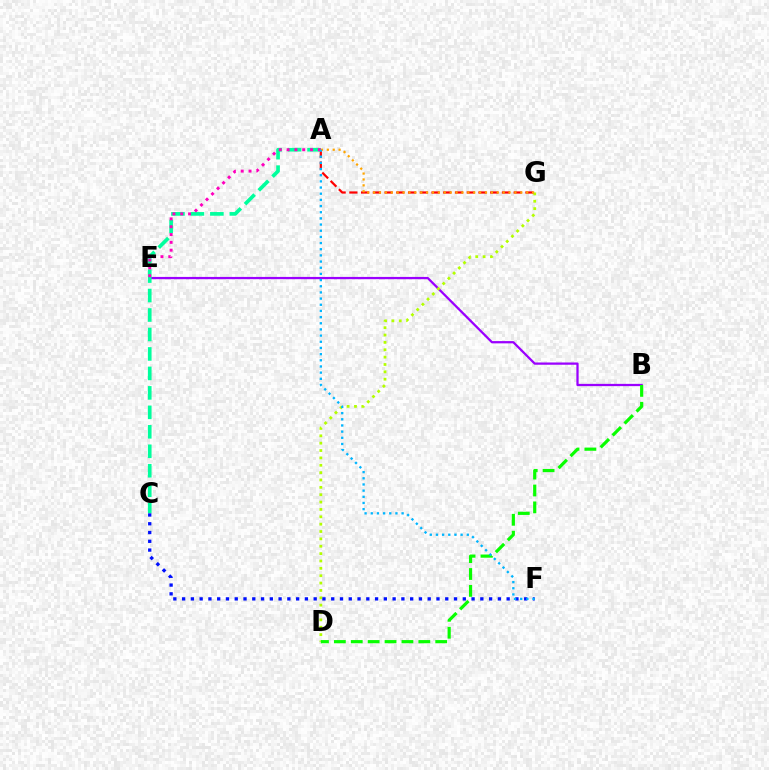{('B', 'E'): [{'color': '#9b00ff', 'line_style': 'solid', 'thickness': 1.63}], ('A', 'C'): [{'color': '#00ff9d', 'line_style': 'dashed', 'thickness': 2.64}], ('D', 'G'): [{'color': '#b3ff00', 'line_style': 'dotted', 'thickness': 2.0}], ('A', 'G'): [{'color': '#ff0000', 'line_style': 'dashed', 'thickness': 1.59}, {'color': '#ffa500', 'line_style': 'dotted', 'thickness': 1.6}], ('C', 'F'): [{'color': '#0010ff', 'line_style': 'dotted', 'thickness': 2.38}], ('A', 'E'): [{'color': '#ff00bd', 'line_style': 'dotted', 'thickness': 2.12}], ('B', 'D'): [{'color': '#08ff00', 'line_style': 'dashed', 'thickness': 2.3}], ('A', 'F'): [{'color': '#00b5ff', 'line_style': 'dotted', 'thickness': 1.68}]}